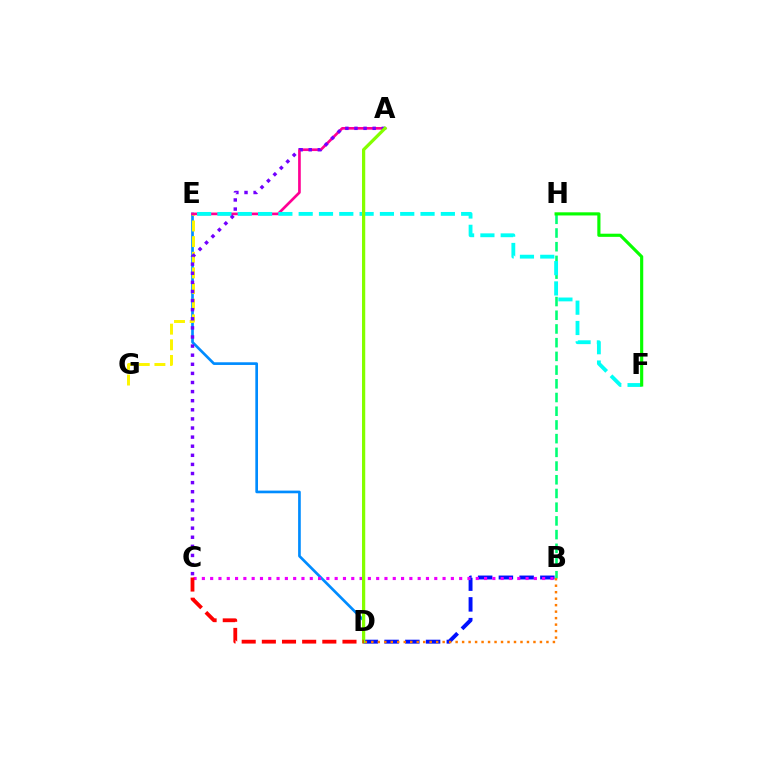{('D', 'E'): [{'color': '#008cff', 'line_style': 'solid', 'thickness': 1.93}], ('E', 'G'): [{'color': '#fcf500', 'line_style': 'dashed', 'thickness': 2.13}], ('A', 'E'): [{'color': '#ff0094', 'line_style': 'solid', 'thickness': 1.93}], ('B', 'H'): [{'color': '#00ff74', 'line_style': 'dashed', 'thickness': 1.86}], ('E', 'F'): [{'color': '#00fff6', 'line_style': 'dashed', 'thickness': 2.76}], ('B', 'D'): [{'color': '#0010ff', 'line_style': 'dashed', 'thickness': 2.82}, {'color': '#ff7c00', 'line_style': 'dotted', 'thickness': 1.76}], ('A', 'C'): [{'color': '#7200ff', 'line_style': 'dotted', 'thickness': 2.47}], ('B', 'C'): [{'color': '#ee00ff', 'line_style': 'dotted', 'thickness': 2.26}], ('F', 'H'): [{'color': '#08ff00', 'line_style': 'solid', 'thickness': 2.27}], ('A', 'D'): [{'color': '#84ff00', 'line_style': 'solid', 'thickness': 2.33}], ('C', 'D'): [{'color': '#ff0000', 'line_style': 'dashed', 'thickness': 2.74}]}